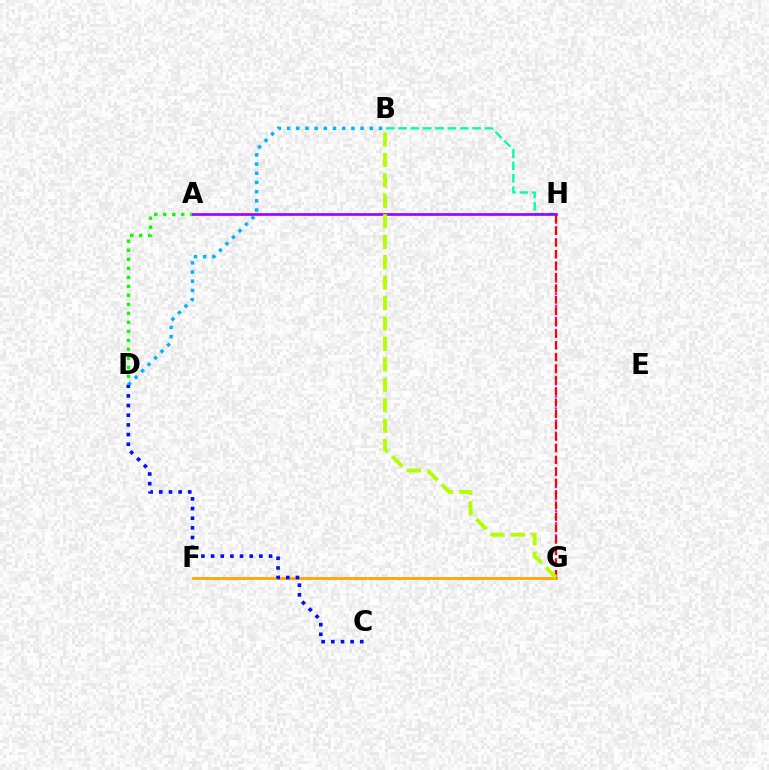{('G', 'H'): [{'color': '#ff00bd', 'line_style': 'dotted', 'thickness': 1.64}, {'color': '#ff0000', 'line_style': 'dashed', 'thickness': 1.55}], ('F', 'G'): [{'color': '#ffa500', 'line_style': 'solid', 'thickness': 1.99}], ('B', 'H'): [{'color': '#00ff9d', 'line_style': 'dashed', 'thickness': 1.68}], ('A', 'D'): [{'color': '#08ff00', 'line_style': 'dotted', 'thickness': 2.45}], ('B', 'D'): [{'color': '#00b5ff', 'line_style': 'dotted', 'thickness': 2.5}], ('C', 'D'): [{'color': '#0010ff', 'line_style': 'dotted', 'thickness': 2.63}], ('A', 'H'): [{'color': '#9b00ff', 'line_style': 'solid', 'thickness': 1.9}], ('B', 'G'): [{'color': '#b3ff00', 'line_style': 'dashed', 'thickness': 2.78}]}